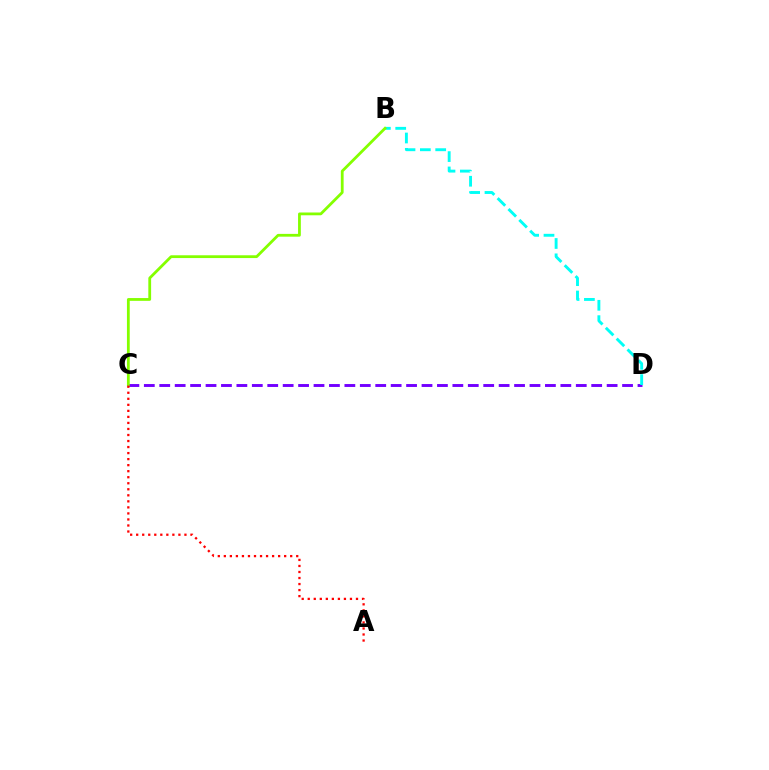{('C', 'D'): [{'color': '#7200ff', 'line_style': 'dashed', 'thickness': 2.1}], ('B', 'D'): [{'color': '#00fff6', 'line_style': 'dashed', 'thickness': 2.08}], ('B', 'C'): [{'color': '#84ff00', 'line_style': 'solid', 'thickness': 2.01}], ('A', 'C'): [{'color': '#ff0000', 'line_style': 'dotted', 'thickness': 1.64}]}